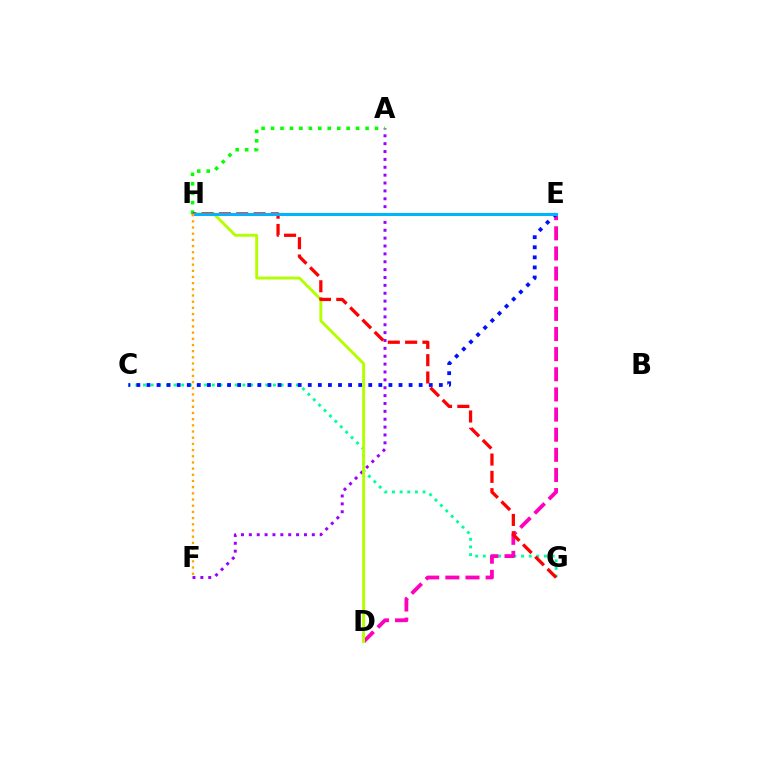{('C', 'G'): [{'color': '#00ff9d', 'line_style': 'dotted', 'thickness': 2.08}], ('D', 'E'): [{'color': '#ff00bd', 'line_style': 'dashed', 'thickness': 2.74}], ('A', 'F'): [{'color': '#9b00ff', 'line_style': 'dotted', 'thickness': 2.14}], ('C', 'E'): [{'color': '#0010ff', 'line_style': 'dotted', 'thickness': 2.74}], ('D', 'H'): [{'color': '#b3ff00', 'line_style': 'solid', 'thickness': 2.09}], ('A', 'H'): [{'color': '#08ff00', 'line_style': 'dotted', 'thickness': 2.57}], ('G', 'H'): [{'color': '#ff0000', 'line_style': 'dashed', 'thickness': 2.35}], ('E', 'H'): [{'color': '#00b5ff', 'line_style': 'solid', 'thickness': 2.19}], ('F', 'H'): [{'color': '#ffa500', 'line_style': 'dotted', 'thickness': 1.68}]}